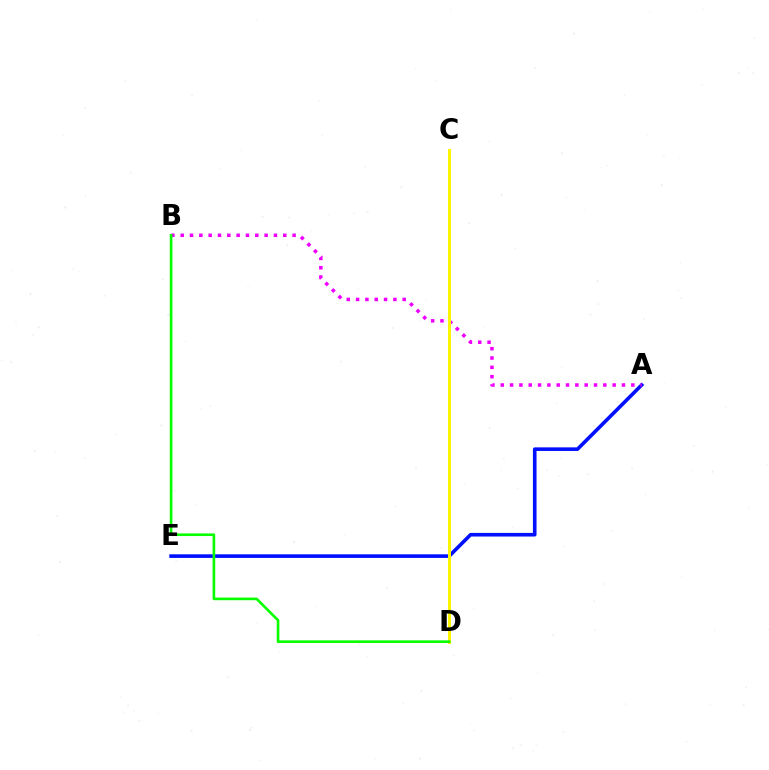{('C', 'D'): [{'color': '#ff0000', 'line_style': 'dotted', 'thickness': 2.15}, {'color': '#00fff6', 'line_style': 'solid', 'thickness': 2.04}, {'color': '#fcf500', 'line_style': 'solid', 'thickness': 2.17}], ('A', 'E'): [{'color': '#0010ff', 'line_style': 'solid', 'thickness': 2.6}], ('A', 'B'): [{'color': '#ee00ff', 'line_style': 'dotted', 'thickness': 2.53}], ('B', 'D'): [{'color': '#08ff00', 'line_style': 'solid', 'thickness': 1.9}]}